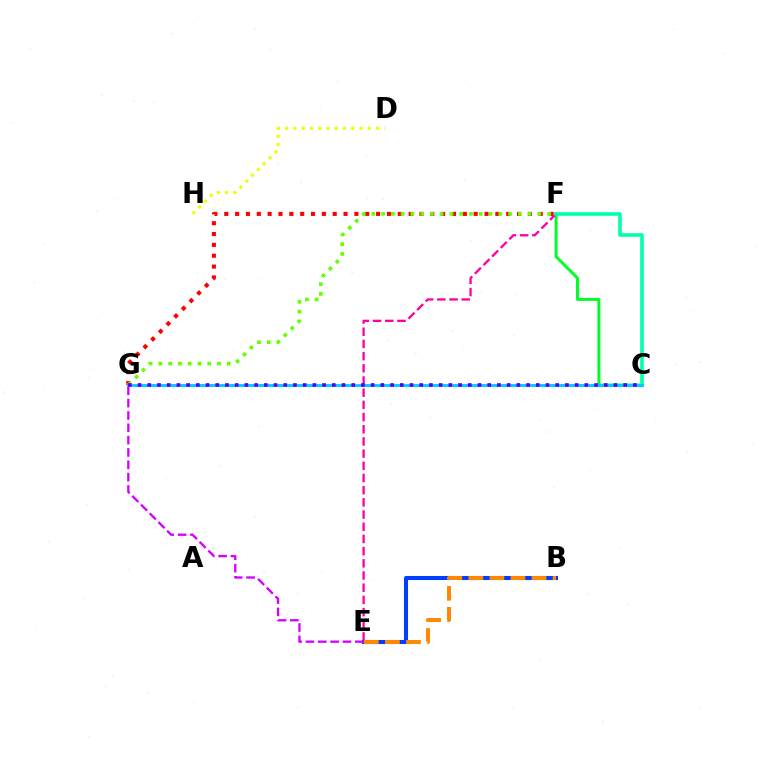{('B', 'E'): [{'color': '#003fff', 'line_style': 'solid', 'thickness': 2.93}, {'color': '#ff8800', 'line_style': 'dashed', 'thickness': 2.86}], ('C', 'F'): [{'color': '#00ff27', 'line_style': 'solid', 'thickness': 2.13}, {'color': '#00ffaf', 'line_style': 'solid', 'thickness': 2.58}], ('F', 'G'): [{'color': '#ff0000', 'line_style': 'dotted', 'thickness': 2.95}, {'color': '#66ff00', 'line_style': 'dotted', 'thickness': 2.65}], ('D', 'H'): [{'color': '#eeff00', 'line_style': 'dotted', 'thickness': 2.25}], ('E', 'F'): [{'color': '#ff00a0', 'line_style': 'dashed', 'thickness': 1.66}], ('C', 'G'): [{'color': '#00c7ff', 'line_style': 'solid', 'thickness': 2.0}, {'color': '#4f00ff', 'line_style': 'dotted', 'thickness': 2.64}], ('E', 'G'): [{'color': '#d600ff', 'line_style': 'dashed', 'thickness': 1.68}]}